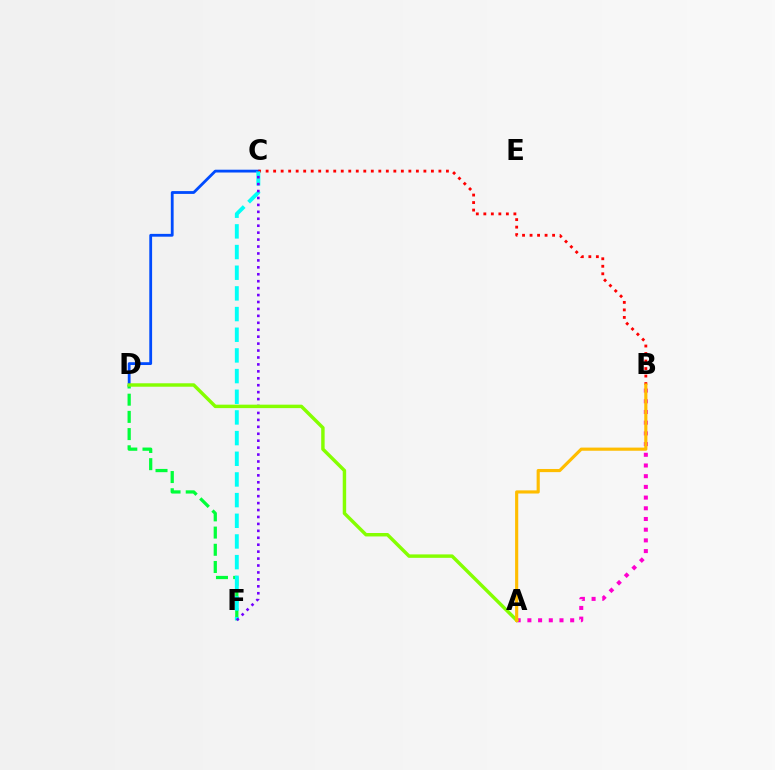{('D', 'F'): [{'color': '#00ff39', 'line_style': 'dashed', 'thickness': 2.34}], ('C', 'D'): [{'color': '#004bff', 'line_style': 'solid', 'thickness': 2.02}], ('B', 'C'): [{'color': '#ff0000', 'line_style': 'dotted', 'thickness': 2.04}], ('C', 'F'): [{'color': '#00fff6', 'line_style': 'dashed', 'thickness': 2.81}, {'color': '#7200ff', 'line_style': 'dotted', 'thickness': 1.88}], ('A', 'B'): [{'color': '#ff00cf', 'line_style': 'dotted', 'thickness': 2.91}, {'color': '#ffbd00', 'line_style': 'solid', 'thickness': 2.27}], ('A', 'D'): [{'color': '#84ff00', 'line_style': 'solid', 'thickness': 2.48}]}